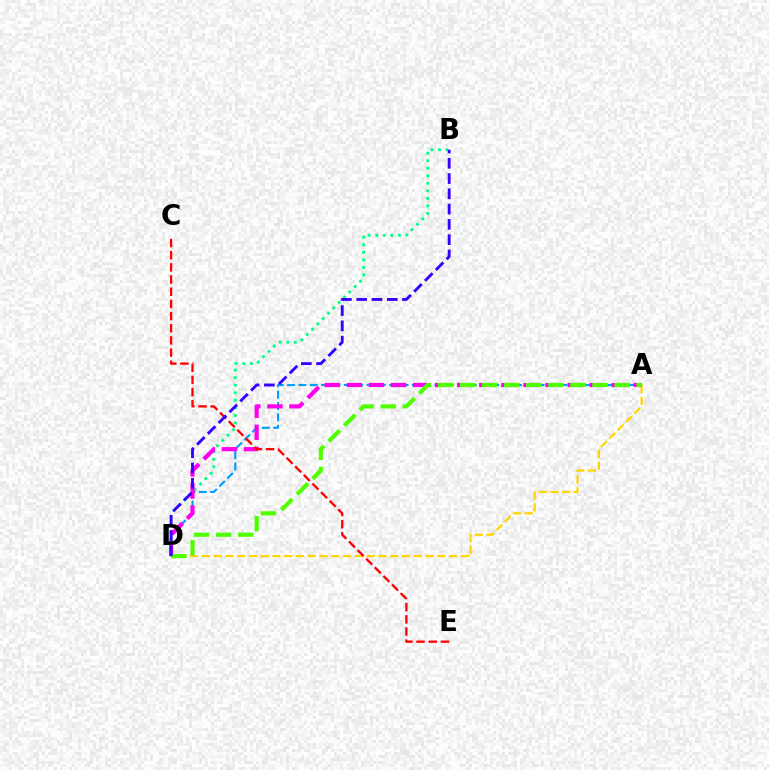{('A', 'D'): [{'color': '#ffd500', 'line_style': 'dashed', 'thickness': 1.6}, {'color': '#009eff', 'line_style': 'dashed', 'thickness': 1.54}, {'color': '#ff00ed', 'line_style': 'dashed', 'thickness': 3.0}, {'color': '#4fff00', 'line_style': 'dashed', 'thickness': 3.0}], ('B', 'D'): [{'color': '#00ff86', 'line_style': 'dotted', 'thickness': 2.05}, {'color': '#3700ff', 'line_style': 'dashed', 'thickness': 2.08}], ('C', 'E'): [{'color': '#ff0000', 'line_style': 'dashed', 'thickness': 1.65}]}